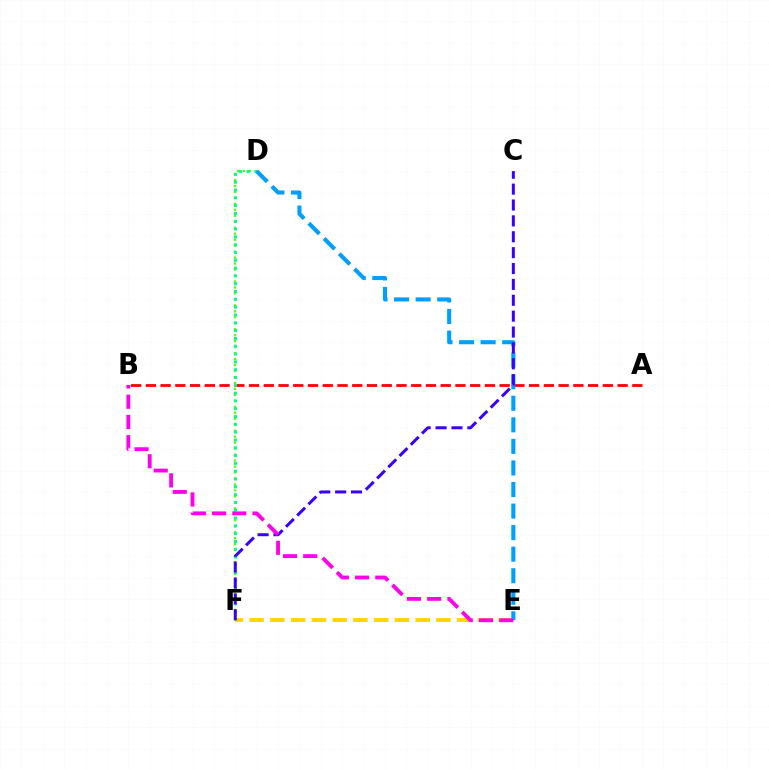{('D', 'F'): [{'color': '#4fff00', 'line_style': 'dotted', 'thickness': 1.62}, {'color': '#00ff86', 'line_style': 'dotted', 'thickness': 2.12}], ('E', 'F'): [{'color': '#ffd500', 'line_style': 'dashed', 'thickness': 2.82}], ('A', 'B'): [{'color': '#ff0000', 'line_style': 'dashed', 'thickness': 2.0}], ('D', 'E'): [{'color': '#009eff', 'line_style': 'dashed', 'thickness': 2.93}], ('C', 'F'): [{'color': '#3700ff', 'line_style': 'dashed', 'thickness': 2.16}], ('B', 'E'): [{'color': '#ff00ed', 'line_style': 'dashed', 'thickness': 2.75}]}